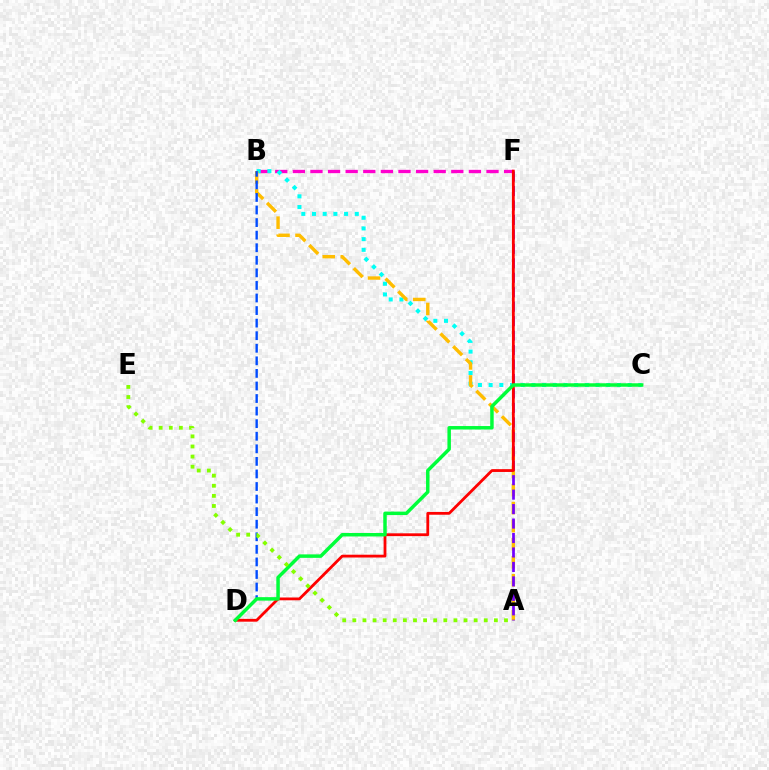{('B', 'F'): [{'color': '#ff00cf', 'line_style': 'dashed', 'thickness': 2.39}], ('B', 'C'): [{'color': '#00fff6', 'line_style': 'dotted', 'thickness': 2.91}], ('A', 'B'): [{'color': '#ffbd00', 'line_style': 'dashed', 'thickness': 2.45}], ('A', 'F'): [{'color': '#7200ff', 'line_style': 'dashed', 'thickness': 1.96}], ('D', 'F'): [{'color': '#ff0000', 'line_style': 'solid', 'thickness': 2.02}], ('B', 'D'): [{'color': '#004bff', 'line_style': 'dashed', 'thickness': 1.71}], ('C', 'D'): [{'color': '#00ff39', 'line_style': 'solid', 'thickness': 2.5}], ('A', 'E'): [{'color': '#84ff00', 'line_style': 'dotted', 'thickness': 2.75}]}